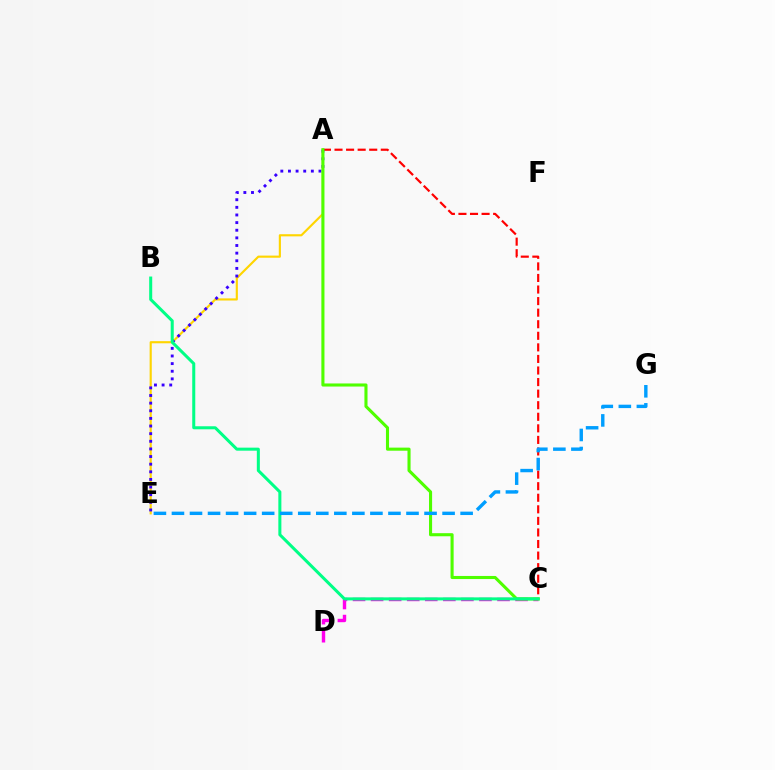{('A', 'C'): [{'color': '#ff0000', 'line_style': 'dashed', 'thickness': 1.57}, {'color': '#4fff00', 'line_style': 'solid', 'thickness': 2.22}], ('A', 'E'): [{'color': '#ffd500', 'line_style': 'solid', 'thickness': 1.54}, {'color': '#3700ff', 'line_style': 'dotted', 'thickness': 2.07}], ('C', 'D'): [{'color': '#ff00ed', 'line_style': 'dashed', 'thickness': 2.45}], ('B', 'C'): [{'color': '#00ff86', 'line_style': 'solid', 'thickness': 2.18}], ('E', 'G'): [{'color': '#009eff', 'line_style': 'dashed', 'thickness': 2.45}]}